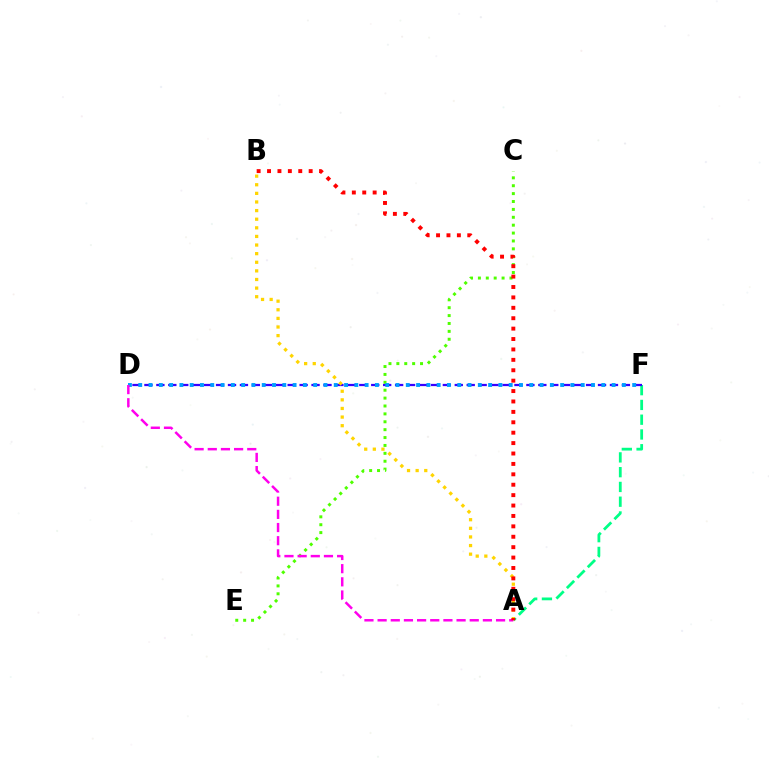{('A', 'F'): [{'color': '#00ff86', 'line_style': 'dashed', 'thickness': 2.01}], ('D', 'F'): [{'color': '#3700ff', 'line_style': 'dashed', 'thickness': 1.62}, {'color': '#009eff', 'line_style': 'dotted', 'thickness': 2.8}], ('A', 'B'): [{'color': '#ffd500', 'line_style': 'dotted', 'thickness': 2.34}, {'color': '#ff0000', 'line_style': 'dotted', 'thickness': 2.83}], ('C', 'E'): [{'color': '#4fff00', 'line_style': 'dotted', 'thickness': 2.14}], ('A', 'D'): [{'color': '#ff00ed', 'line_style': 'dashed', 'thickness': 1.79}]}